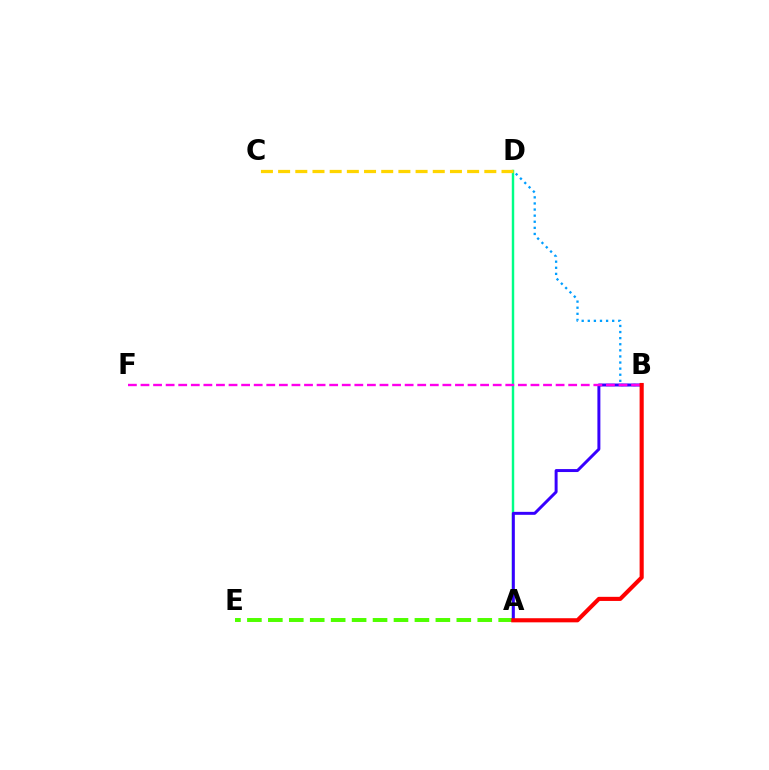{('A', 'D'): [{'color': '#00ff86', 'line_style': 'solid', 'thickness': 1.75}], ('A', 'E'): [{'color': '#4fff00', 'line_style': 'dashed', 'thickness': 2.84}], ('B', 'D'): [{'color': '#009eff', 'line_style': 'dotted', 'thickness': 1.66}], ('A', 'B'): [{'color': '#3700ff', 'line_style': 'solid', 'thickness': 2.13}, {'color': '#ff0000', 'line_style': 'solid', 'thickness': 2.96}], ('C', 'D'): [{'color': '#ffd500', 'line_style': 'dashed', 'thickness': 2.33}], ('B', 'F'): [{'color': '#ff00ed', 'line_style': 'dashed', 'thickness': 1.71}]}